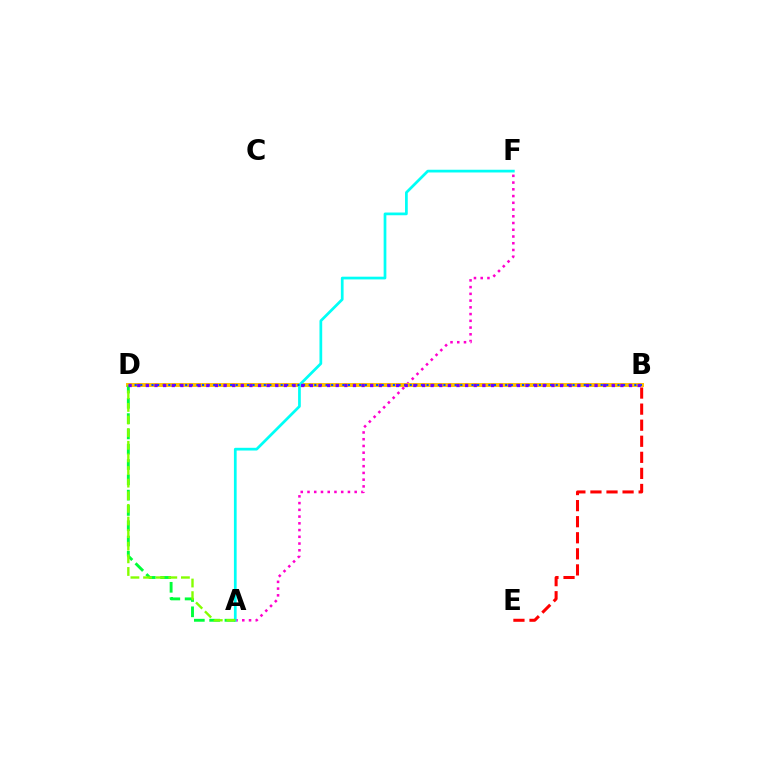{('A', 'F'): [{'color': '#ff00cf', 'line_style': 'dotted', 'thickness': 1.83}, {'color': '#00fff6', 'line_style': 'solid', 'thickness': 1.96}], ('B', 'D'): [{'color': '#ffbd00', 'line_style': 'solid', 'thickness': 2.83}, {'color': '#004bff', 'line_style': 'dotted', 'thickness': 1.53}, {'color': '#7200ff', 'line_style': 'dotted', 'thickness': 2.34}], ('A', 'D'): [{'color': '#00ff39', 'line_style': 'dashed', 'thickness': 2.08}, {'color': '#84ff00', 'line_style': 'dashed', 'thickness': 1.71}], ('B', 'E'): [{'color': '#ff0000', 'line_style': 'dashed', 'thickness': 2.18}]}